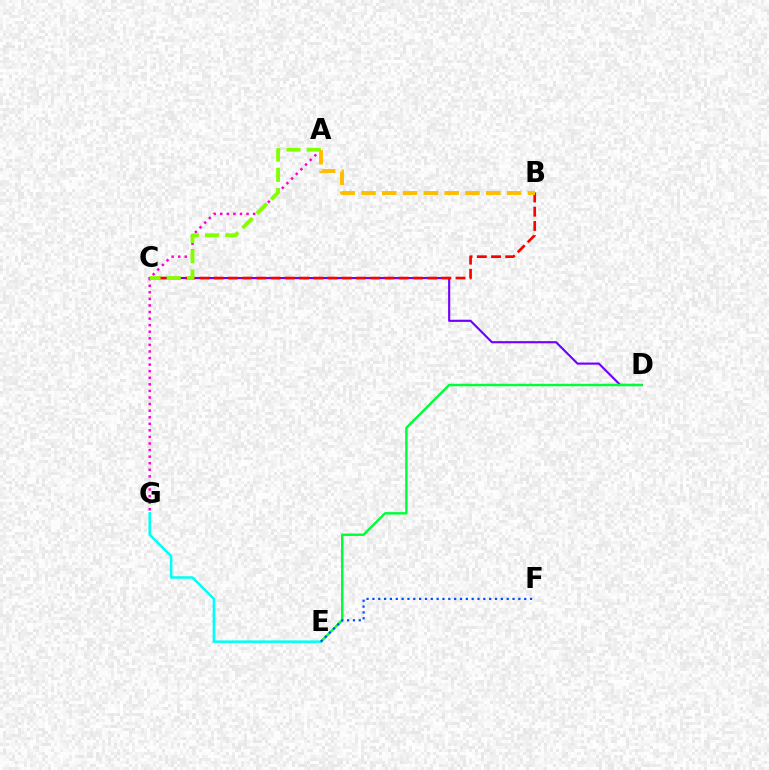{('C', 'D'): [{'color': '#7200ff', 'line_style': 'solid', 'thickness': 1.54}], ('B', 'C'): [{'color': '#ff0000', 'line_style': 'dashed', 'thickness': 1.93}], ('A', 'G'): [{'color': '#ff00cf', 'line_style': 'dotted', 'thickness': 1.79}], ('D', 'E'): [{'color': '#00ff39', 'line_style': 'solid', 'thickness': 1.76}], ('A', 'C'): [{'color': '#84ff00', 'line_style': 'dashed', 'thickness': 2.75}], ('E', 'G'): [{'color': '#00fff6', 'line_style': 'solid', 'thickness': 1.82}], ('A', 'B'): [{'color': '#ffbd00', 'line_style': 'dashed', 'thickness': 2.83}], ('E', 'F'): [{'color': '#004bff', 'line_style': 'dotted', 'thickness': 1.59}]}